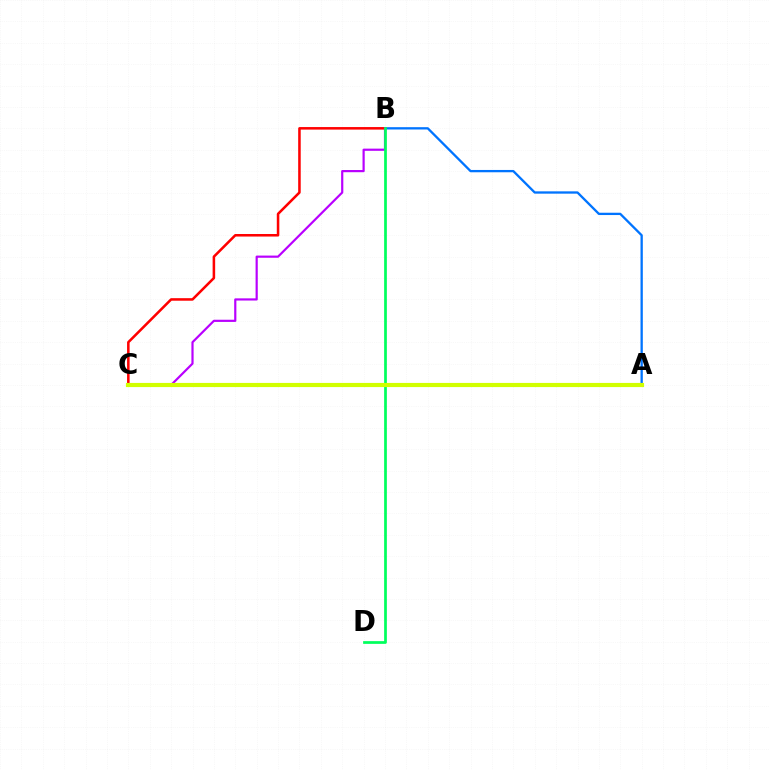{('A', 'B'): [{'color': '#0074ff', 'line_style': 'solid', 'thickness': 1.66}], ('B', 'C'): [{'color': '#ff0000', 'line_style': 'solid', 'thickness': 1.83}, {'color': '#b900ff', 'line_style': 'solid', 'thickness': 1.58}], ('B', 'D'): [{'color': '#00ff5c', 'line_style': 'solid', 'thickness': 1.96}], ('A', 'C'): [{'color': '#d1ff00', 'line_style': 'solid', 'thickness': 2.99}]}